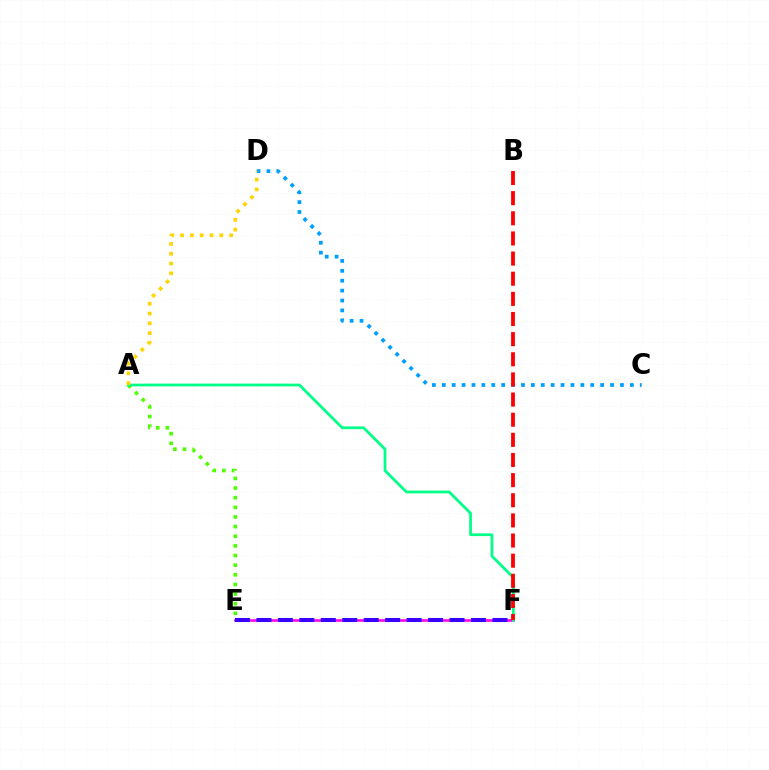{('E', 'F'): [{'color': '#ff00ed', 'line_style': 'solid', 'thickness': 1.86}, {'color': '#3700ff', 'line_style': 'dashed', 'thickness': 2.91}], ('C', 'D'): [{'color': '#009eff', 'line_style': 'dotted', 'thickness': 2.69}], ('A', 'E'): [{'color': '#4fff00', 'line_style': 'dotted', 'thickness': 2.62}], ('A', 'F'): [{'color': '#00ff86', 'line_style': 'solid', 'thickness': 1.98}], ('A', 'D'): [{'color': '#ffd500', 'line_style': 'dotted', 'thickness': 2.67}], ('B', 'F'): [{'color': '#ff0000', 'line_style': 'dashed', 'thickness': 2.74}]}